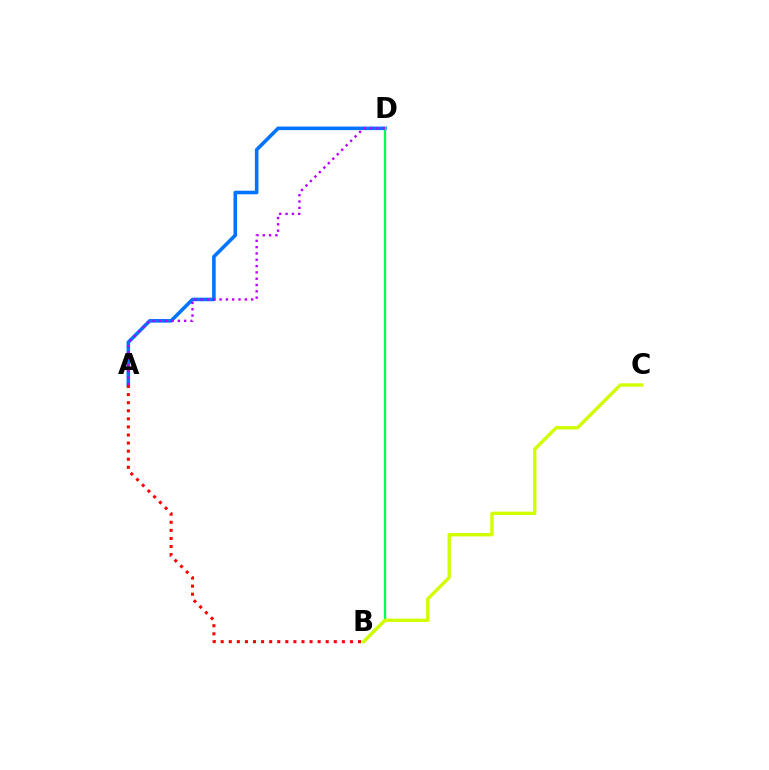{('A', 'D'): [{'color': '#0074ff', 'line_style': 'solid', 'thickness': 2.58}, {'color': '#b900ff', 'line_style': 'dotted', 'thickness': 1.72}], ('A', 'B'): [{'color': '#ff0000', 'line_style': 'dotted', 'thickness': 2.19}], ('B', 'D'): [{'color': '#00ff5c', 'line_style': 'solid', 'thickness': 1.64}], ('B', 'C'): [{'color': '#d1ff00', 'line_style': 'solid', 'thickness': 2.42}]}